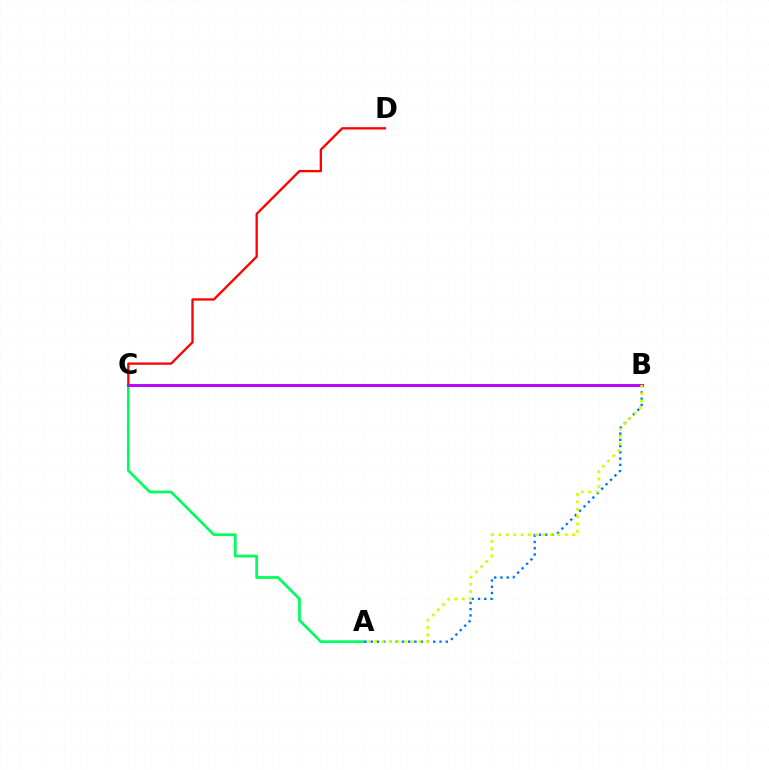{('A', 'C'): [{'color': '#00ff5c', 'line_style': 'solid', 'thickness': 1.97}], ('C', 'D'): [{'color': '#ff0000', 'line_style': 'solid', 'thickness': 1.66}], ('A', 'B'): [{'color': '#0074ff', 'line_style': 'dotted', 'thickness': 1.7}, {'color': '#d1ff00', 'line_style': 'dotted', 'thickness': 2.0}], ('B', 'C'): [{'color': '#b900ff', 'line_style': 'solid', 'thickness': 2.08}]}